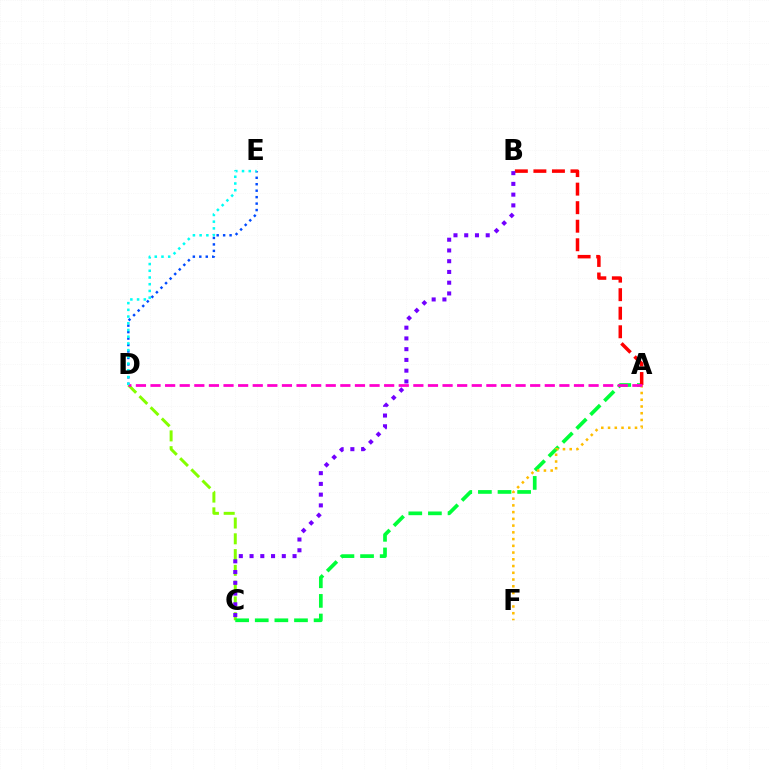{('C', 'D'): [{'color': '#84ff00', 'line_style': 'dashed', 'thickness': 2.14}], ('A', 'C'): [{'color': '#00ff39', 'line_style': 'dashed', 'thickness': 2.67}], ('A', 'F'): [{'color': '#ffbd00', 'line_style': 'dotted', 'thickness': 1.83}], ('D', 'E'): [{'color': '#004bff', 'line_style': 'dotted', 'thickness': 1.76}, {'color': '#00fff6', 'line_style': 'dotted', 'thickness': 1.83}], ('A', 'B'): [{'color': '#ff0000', 'line_style': 'dashed', 'thickness': 2.52}], ('A', 'D'): [{'color': '#ff00cf', 'line_style': 'dashed', 'thickness': 1.98}], ('B', 'C'): [{'color': '#7200ff', 'line_style': 'dotted', 'thickness': 2.92}]}